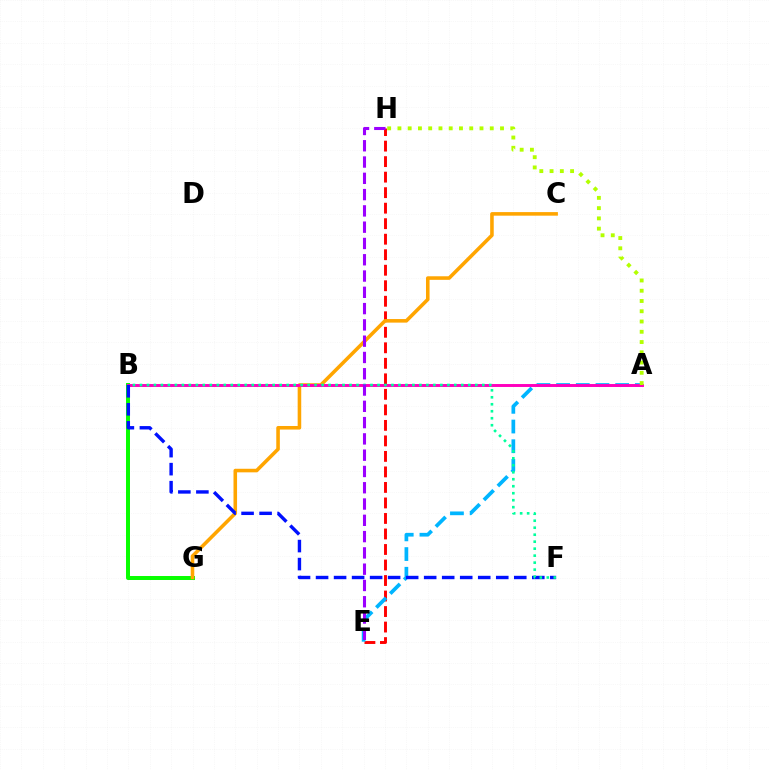{('E', 'H'): [{'color': '#ff0000', 'line_style': 'dashed', 'thickness': 2.11}, {'color': '#9b00ff', 'line_style': 'dashed', 'thickness': 2.21}], ('B', 'G'): [{'color': '#08ff00', 'line_style': 'solid', 'thickness': 2.86}], ('C', 'G'): [{'color': '#ffa500', 'line_style': 'solid', 'thickness': 2.57}], ('A', 'E'): [{'color': '#00b5ff', 'line_style': 'dashed', 'thickness': 2.67}], ('A', 'B'): [{'color': '#ff00bd', 'line_style': 'solid', 'thickness': 2.11}], ('B', 'F'): [{'color': '#0010ff', 'line_style': 'dashed', 'thickness': 2.45}, {'color': '#00ff9d', 'line_style': 'dotted', 'thickness': 1.9}], ('A', 'H'): [{'color': '#b3ff00', 'line_style': 'dotted', 'thickness': 2.79}]}